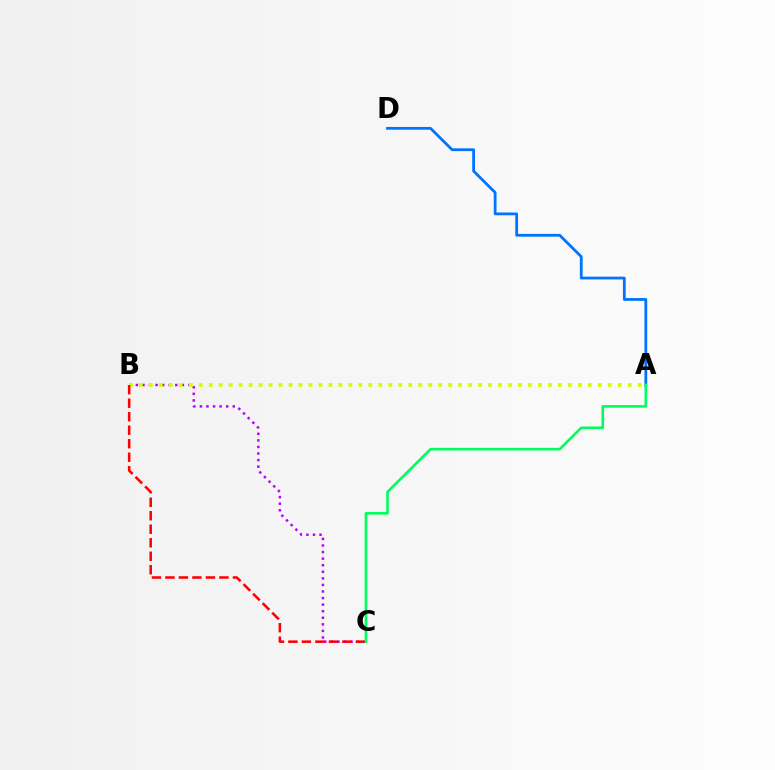{('B', 'C'): [{'color': '#b900ff', 'line_style': 'dotted', 'thickness': 1.79}, {'color': '#ff0000', 'line_style': 'dashed', 'thickness': 1.83}], ('A', 'B'): [{'color': '#d1ff00', 'line_style': 'dotted', 'thickness': 2.71}], ('A', 'D'): [{'color': '#0074ff', 'line_style': 'solid', 'thickness': 2.0}], ('A', 'C'): [{'color': '#00ff5c', 'line_style': 'solid', 'thickness': 1.9}]}